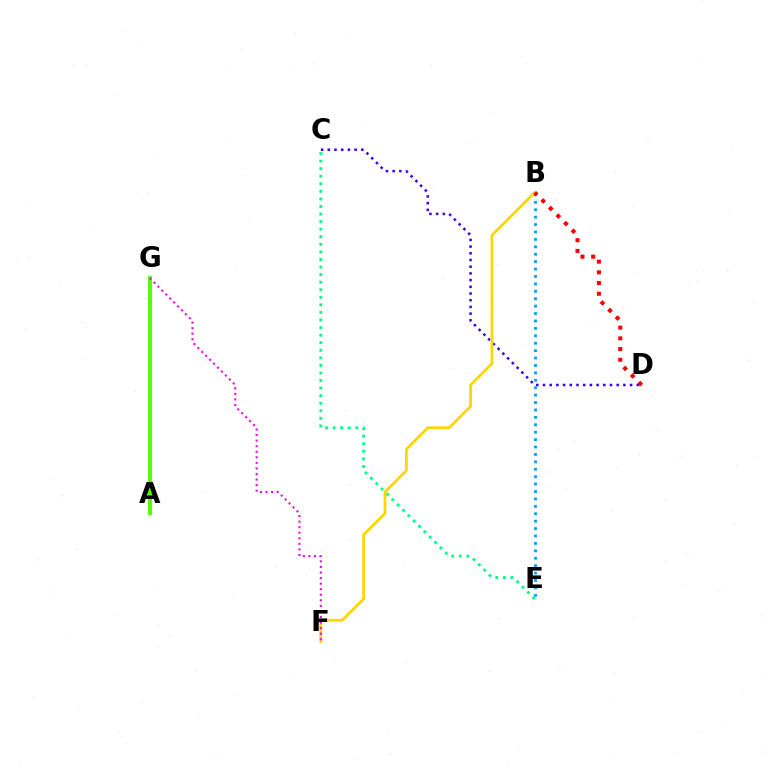{('C', 'E'): [{'color': '#00ff86', 'line_style': 'dotted', 'thickness': 2.06}], ('C', 'D'): [{'color': '#3700ff', 'line_style': 'dotted', 'thickness': 1.82}], ('A', 'G'): [{'color': '#4fff00', 'line_style': 'solid', 'thickness': 2.81}], ('B', 'F'): [{'color': '#ffd500', 'line_style': 'solid', 'thickness': 1.98}], ('B', 'E'): [{'color': '#009eff', 'line_style': 'dotted', 'thickness': 2.01}], ('B', 'D'): [{'color': '#ff0000', 'line_style': 'dotted', 'thickness': 2.91}], ('F', 'G'): [{'color': '#ff00ed', 'line_style': 'dotted', 'thickness': 1.51}]}